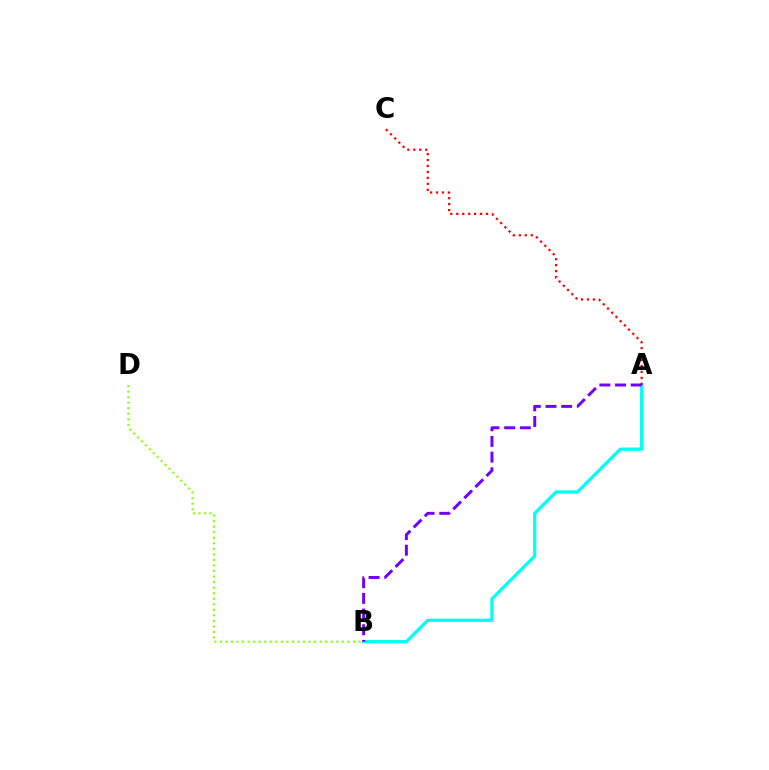{('B', 'D'): [{'color': '#84ff00', 'line_style': 'dotted', 'thickness': 1.51}], ('A', 'B'): [{'color': '#00fff6', 'line_style': 'solid', 'thickness': 2.34}, {'color': '#7200ff', 'line_style': 'dashed', 'thickness': 2.13}], ('A', 'C'): [{'color': '#ff0000', 'line_style': 'dotted', 'thickness': 1.62}]}